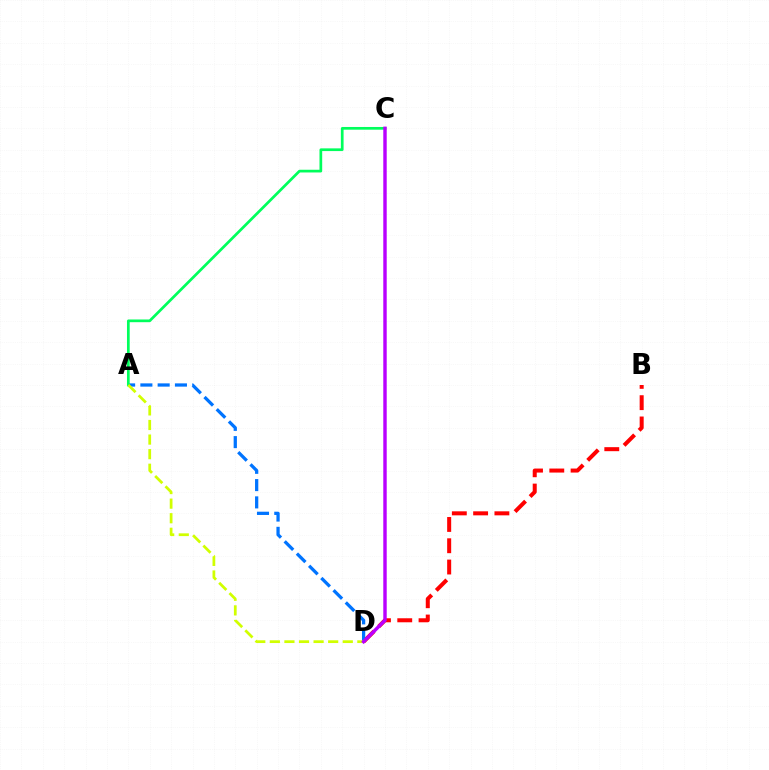{('B', 'D'): [{'color': '#ff0000', 'line_style': 'dashed', 'thickness': 2.89}], ('A', 'D'): [{'color': '#0074ff', 'line_style': 'dashed', 'thickness': 2.35}, {'color': '#d1ff00', 'line_style': 'dashed', 'thickness': 1.98}], ('A', 'C'): [{'color': '#00ff5c', 'line_style': 'solid', 'thickness': 1.95}], ('C', 'D'): [{'color': '#b900ff', 'line_style': 'solid', 'thickness': 2.47}]}